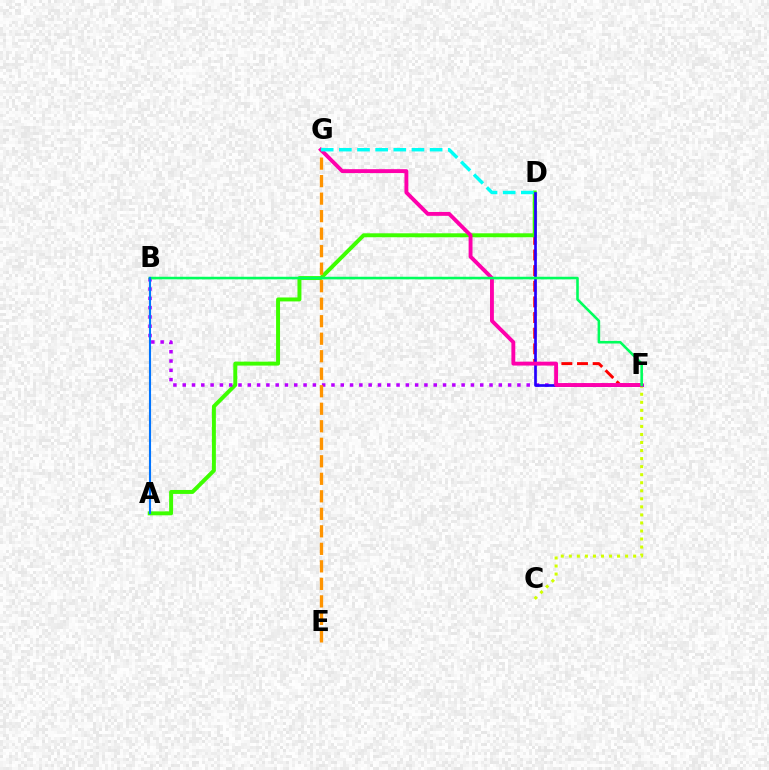{('D', 'F'): [{'color': '#ff0000', 'line_style': 'dashed', 'thickness': 2.12}, {'color': '#2500ff', 'line_style': 'solid', 'thickness': 1.94}], ('A', 'D'): [{'color': '#3dff00', 'line_style': 'solid', 'thickness': 2.85}], ('B', 'F'): [{'color': '#b900ff', 'line_style': 'dotted', 'thickness': 2.53}, {'color': '#00ff5c', 'line_style': 'solid', 'thickness': 1.85}], ('E', 'G'): [{'color': '#ff9400', 'line_style': 'dashed', 'thickness': 2.38}], ('C', 'F'): [{'color': '#d1ff00', 'line_style': 'dotted', 'thickness': 2.18}], ('F', 'G'): [{'color': '#ff00ac', 'line_style': 'solid', 'thickness': 2.8}], ('D', 'G'): [{'color': '#00fff6', 'line_style': 'dashed', 'thickness': 2.47}], ('A', 'B'): [{'color': '#0074ff', 'line_style': 'solid', 'thickness': 1.52}]}